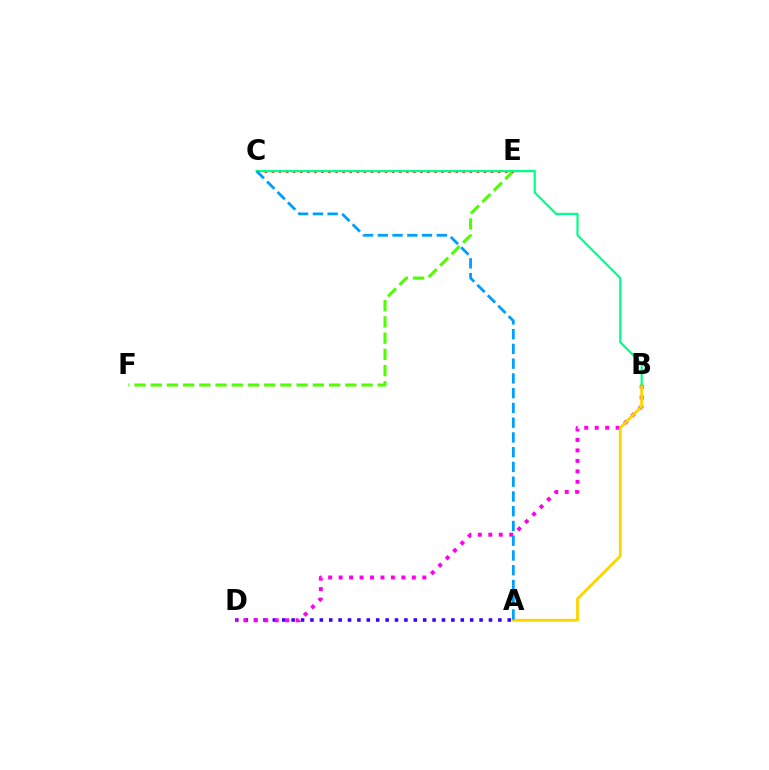{('E', 'F'): [{'color': '#4fff00', 'line_style': 'dashed', 'thickness': 2.2}], ('A', 'D'): [{'color': '#3700ff', 'line_style': 'dotted', 'thickness': 2.55}], ('C', 'E'): [{'color': '#ff0000', 'line_style': 'dotted', 'thickness': 1.92}], ('B', 'D'): [{'color': '#ff00ed', 'line_style': 'dotted', 'thickness': 2.84}], ('A', 'B'): [{'color': '#ffd500', 'line_style': 'solid', 'thickness': 2.06}], ('B', 'C'): [{'color': '#00ff86', 'line_style': 'solid', 'thickness': 1.58}], ('A', 'C'): [{'color': '#009eff', 'line_style': 'dashed', 'thickness': 2.0}]}